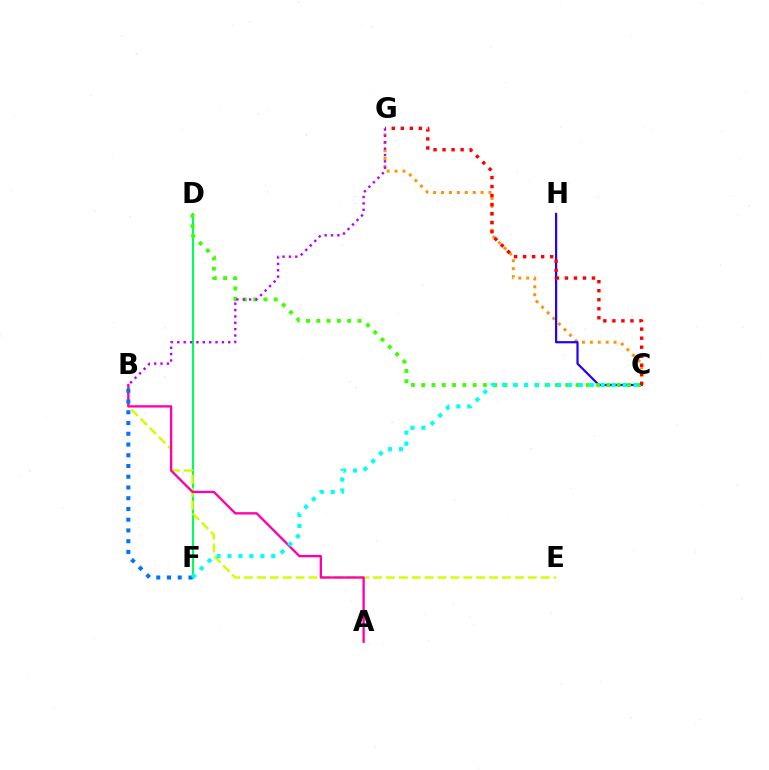{('C', 'G'): [{'color': '#ff9400', 'line_style': 'dotted', 'thickness': 2.15}, {'color': '#ff0000', 'line_style': 'dotted', 'thickness': 2.45}], ('D', 'F'): [{'color': '#00ff5c', 'line_style': 'solid', 'thickness': 1.52}], ('C', 'H'): [{'color': '#2500ff', 'line_style': 'solid', 'thickness': 1.59}], ('C', 'D'): [{'color': '#3dff00', 'line_style': 'dotted', 'thickness': 2.8}], ('B', 'E'): [{'color': '#d1ff00', 'line_style': 'dashed', 'thickness': 1.75}], ('A', 'B'): [{'color': '#ff00ac', 'line_style': 'solid', 'thickness': 1.69}], ('B', 'F'): [{'color': '#0074ff', 'line_style': 'dotted', 'thickness': 2.92}], ('C', 'F'): [{'color': '#00fff6', 'line_style': 'dotted', 'thickness': 2.97}], ('B', 'G'): [{'color': '#b900ff', 'line_style': 'dotted', 'thickness': 1.73}]}